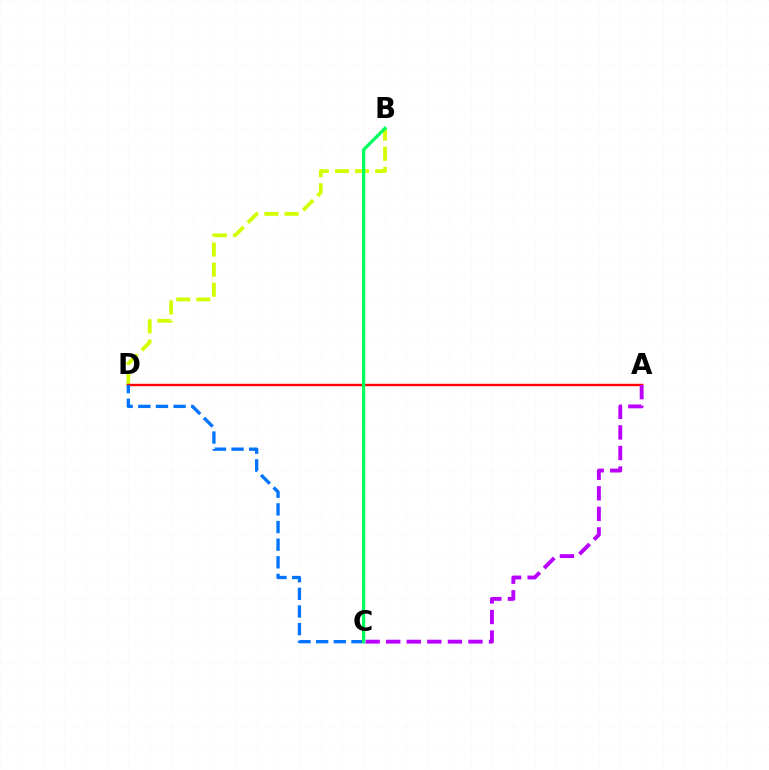{('B', 'D'): [{'color': '#d1ff00', 'line_style': 'dashed', 'thickness': 2.74}], ('A', 'D'): [{'color': '#ff0000', 'line_style': 'solid', 'thickness': 1.74}], ('C', 'D'): [{'color': '#0074ff', 'line_style': 'dashed', 'thickness': 2.4}], ('A', 'C'): [{'color': '#b900ff', 'line_style': 'dashed', 'thickness': 2.79}], ('B', 'C'): [{'color': '#00ff5c', 'line_style': 'solid', 'thickness': 2.32}]}